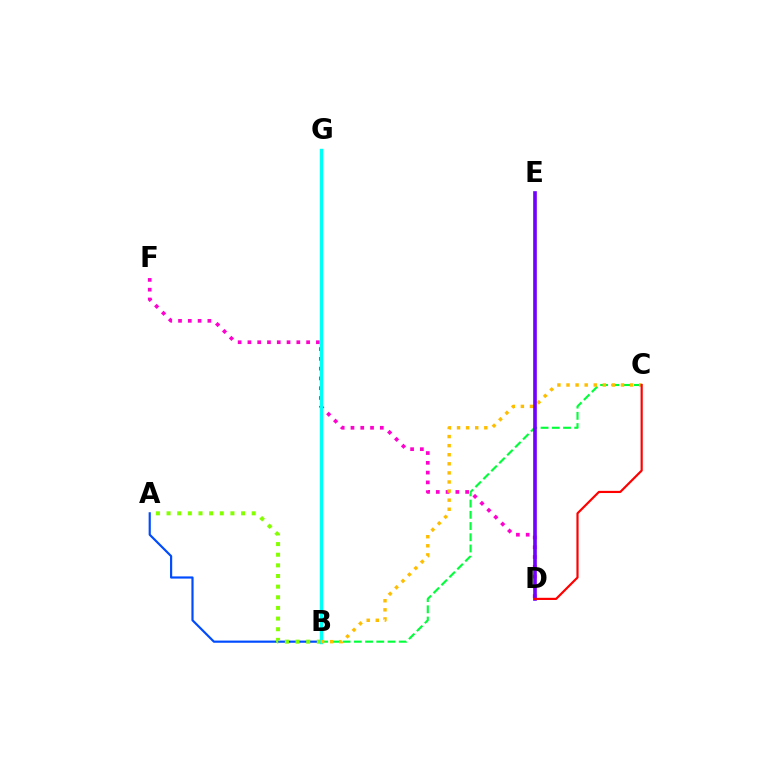{('A', 'B'): [{'color': '#004bff', 'line_style': 'solid', 'thickness': 1.57}, {'color': '#84ff00', 'line_style': 'dotted', 'thickness': 2.89}], ('D', 'F'): [{'color': '#ff00cf', 'line_style': 'dotted', 'thickness': 2.66}], ('B', 'C'): [{'color': '#00ff39', 'line_style': 'dashed', 'thickness': 1.52}, {'color': '#ffbd00', 'line_style': 'dotted', 'thickness': 2.47}], ('B', 'G'): [{'color': '#00fff6', 'line_style': 'solid', 'thickness': 2.46}], ('D', 'E'): [{'color': '#7200ff', 'line_style': 'solid', 'thickness': 2.62}], ('C', 'D'): [{'color': '#ff0000', 'line_style': 'solid', 'thickness': 1.57}]}